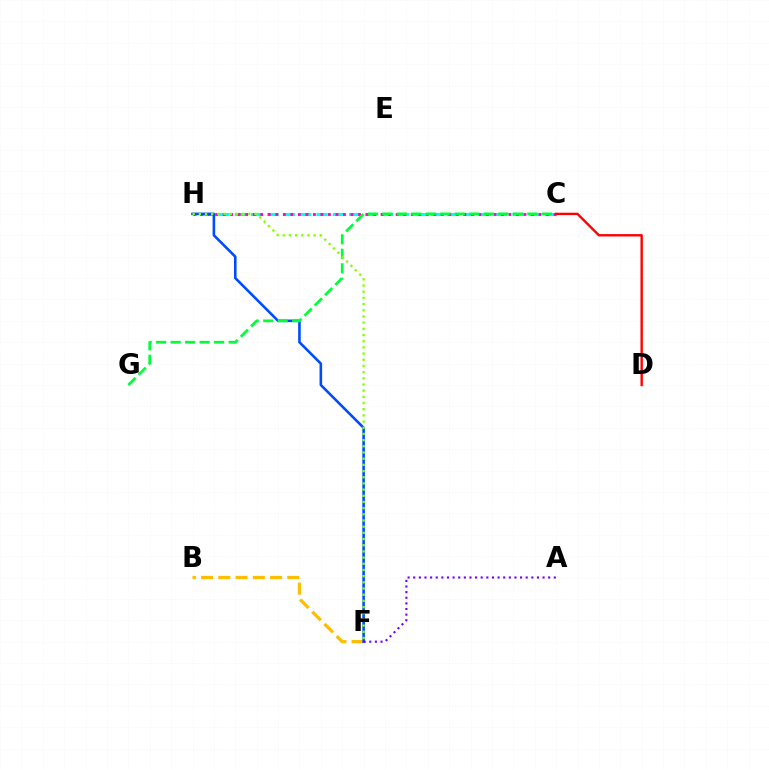{('C', 'H'): [{'color': '#00fff6', 'line_style': 'dashed', 'thickness': 2.22}, {'color': '#ff00cf', 'line_style': 'dotted', 'thickness': 2.04}], ('B', 'F'): [{'color': '#ffbd00', 'line_style': 'dashed', 'thickness': 2.34}], ('C', 'D'): [{'color': '#ff0000', 'line_style': 'solid', 'thickness': 1.71}], ('F', 'H'): [{'color': '#004bff', 'line_style': 'solid', 'thickness': 1.87}, {'color': '#84ff00', 'line_style': 'dotted', 'thickness': 1.68}], ('C', 'G'): [{'color': '#00ff39', 'line_style': 'dashed', 'thickness': 1.97}], ('A', 'F'): [{'color': '#7200ff', 'line_style': 'dotted', 'thickness': 1.53}]}